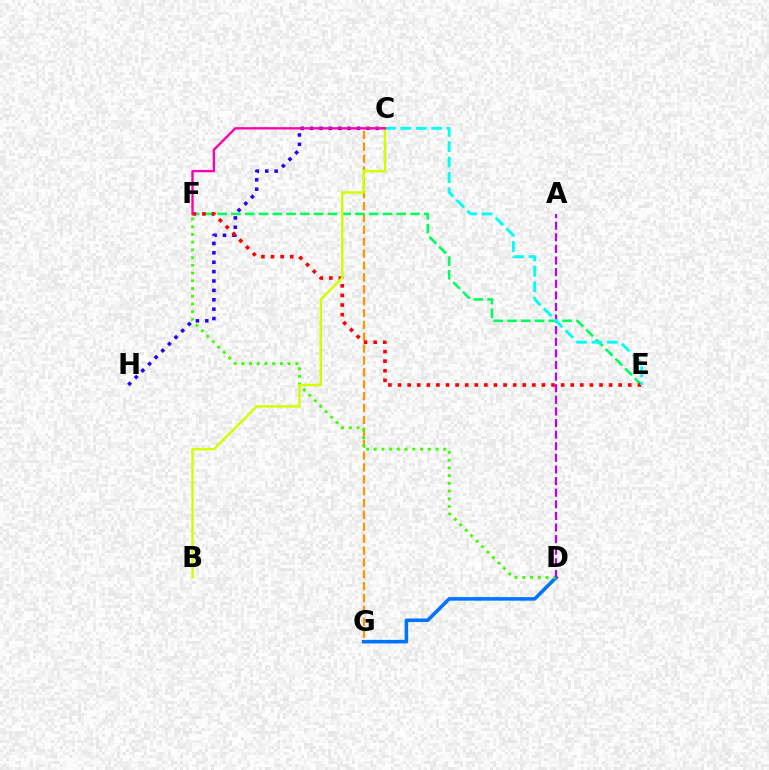{('C', 'H'): [{'color': '#2500ff', 'line_style': 'dotted', 'thickness': 2.55}], ('C', 'G'): [{'color': '#ff9400', 'line_style': 'dashed', 'thickness': 1.61}], ('E', 'F'): [{'color': '#00ff5c', 'line_style': 'dashed', 'thickness': 1.87}, {'color': '#ff0000', 'line_style': 'dotted', 'thickness': 2.61}], ('D', 'G'): [{'color': '#0074ff', 'line_style': 'solid', 'thickness': 2.57}], ('D', 'F'): [{'color': '#3dff00', 'line_style': 'dotted', 'thickness': 2.1}], ('B', 'C'): [{'color': '#d1ff00', 'line_style': 'solid', 'thickness': 1.77}], ('A', 'D'): [{'color': '#b900ff', 'line_style': 'dashed', 'thickness': 1.58}], ('C', 'E'): [{'color': '#00fff6', 'line_style': 'dashed', 'thickness': 2.1}], ('C', 'F'): [{'color': '#ff00ac', 'line_style': 'solid', 'thickness': 1.69}]}